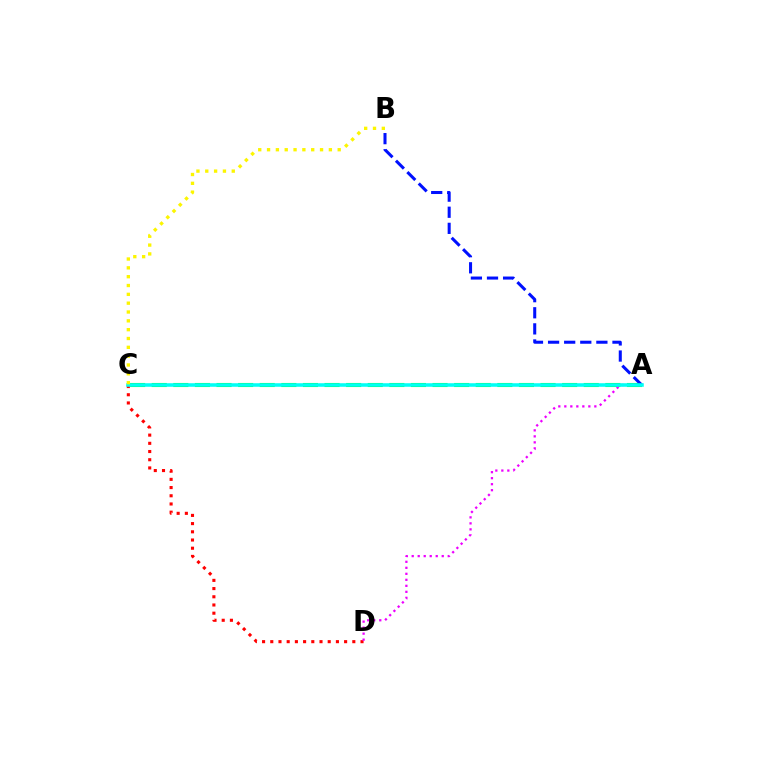{('A', 'C'): [{'color': '#08ff00', 'line_style': 'dashed', 'thickness': 2.93}, {'color': '#00fff6', 'line_style': 'solid', 'thickness': 2.56}], ('A', 'B'): [{'color': '#0010ff', 'line_style': 'dashed', 'thickness': 2.19}], ('C', 'D'): [{'color': '#ff0000', 'line_style': 'dotted', 'thickness': 2.23}], ('A', 'D'): [{'color': '#ee00ff', 'line_style': 'dotted', 'thickness': 1.63}], ('B', 'C'): [{'color': '#fcf500', 'line_style': 'dotted', 'thickness': 2.4}]}